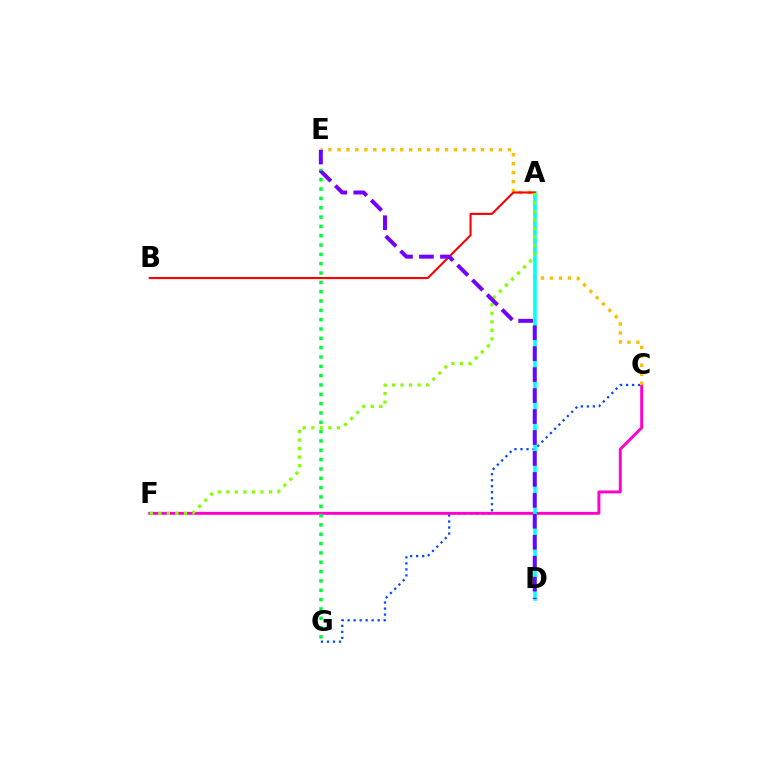{('C', 'G'): [{'color': '#004bff', 'line_style': 'dotted', 'thickness': 1.63}], ('C', 'F'): [{'color': '#ff00cf', 'line_style': 'solid', 'thickness': 2.11}], ('C', 'E'): [{'color': '#ffbd00', 'line_style': 'dotted', 'thickness': 2.44}], ('A', 'D'): [{'color': '#00fff6', 'line_style': 'solid', 'thickness': 2.56}], ('A', 'B'): [{'color': '#ff0000', 'line_style': 'solid', 'thickness': 1.52}], ('E', 'G'): [{'color': '#00ff39', 'line_style': 'dotted', 'thickness': 2.53}], ('A', 'F'): [{'color': '#84ff00', 'line_style': 'dotted', 'thickness': 2.32}], ('D', 'E'): [{'color': '#7200ff', 'line_style': 'dashed', 'thickness': 2.85}]}